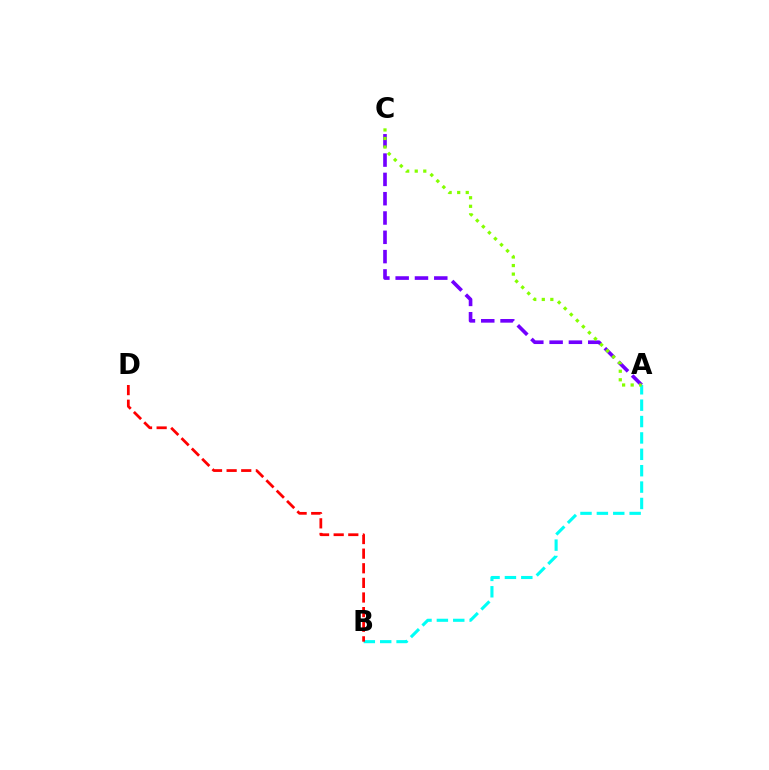{('A', 'B'): [{'color': '#00fff6', 'line_style': 'dashed', 'thickness': 2.23}], ('A', 'C'): [{'color': '#7200ff', 'line_style': 'dashed', 'thickness': 2.62}, {'color': '#84ff00', 'line_style': 'dotted', 'thickness': 2.32}], ('B', 'D'): [{'color': '#ff0000', 'line_style': 'dashed', 'thickness': 1.99}]}